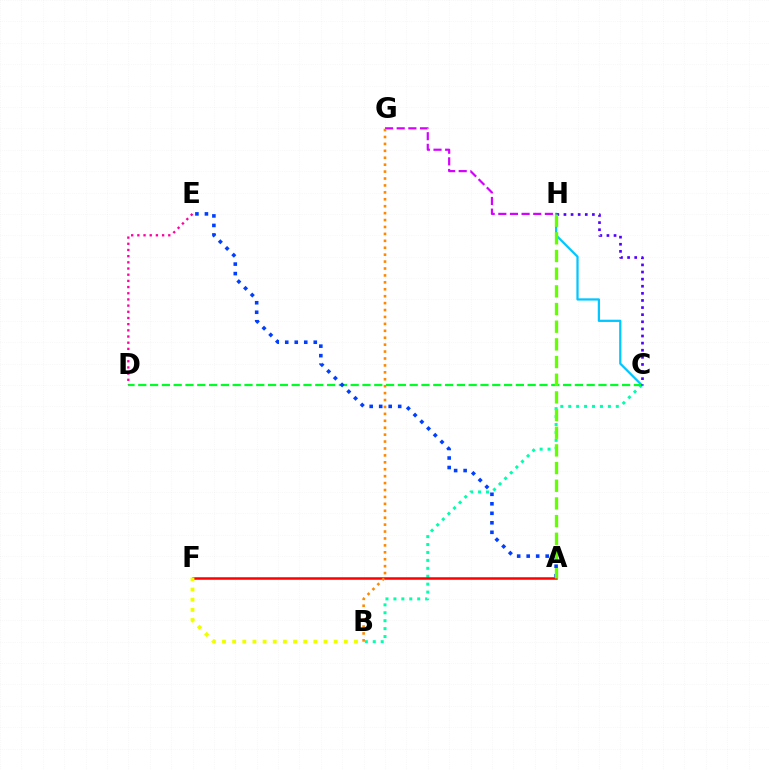{('C', 'H'): [{'color': '#00c7ff', 'line_style': 'solid', 'thickness': 1.61}, {'color': '#4f00ff', 'line_style': 'dotted', 'thickness': 1.93}], ('B', 'C'): [{'color': '#00ffaf', 'line_style': 'dotted', 'thickness': 2.15}], ('C', 'D'): [{'color': '#00ff27', 'line_style': 'dashed', 'thickness': 1.6}], ('A', 'E'): [{'color': '#003fff', 'line_style': 'dotted', 'thickness': 2.58}], ('D', 'E'): [{'color': '#ff00a0', 'line_style': 'dotted', 'thickness': 1.68}], ('A', 'F'): [{'color': '#ff0000', 'line_style': 'solid', 'thickness': 1.8}], ('B', 'F'): [{'color': '#eeff00', 'line_style': 'dotted', 'thickness': 2.76}], ('G', 'H'): [{'color': '#d600ff', 'line_style': 'dashed', 'thickness': 1.58}], ('B', 'G'): [{'color': '#ff8800', 'line_style': 'dotted', 'thickness': 1.88}], ('A', 'H'): [{'color': '#66ff00', 'line_style': 'dashed', 'thickness': 2.4}]}